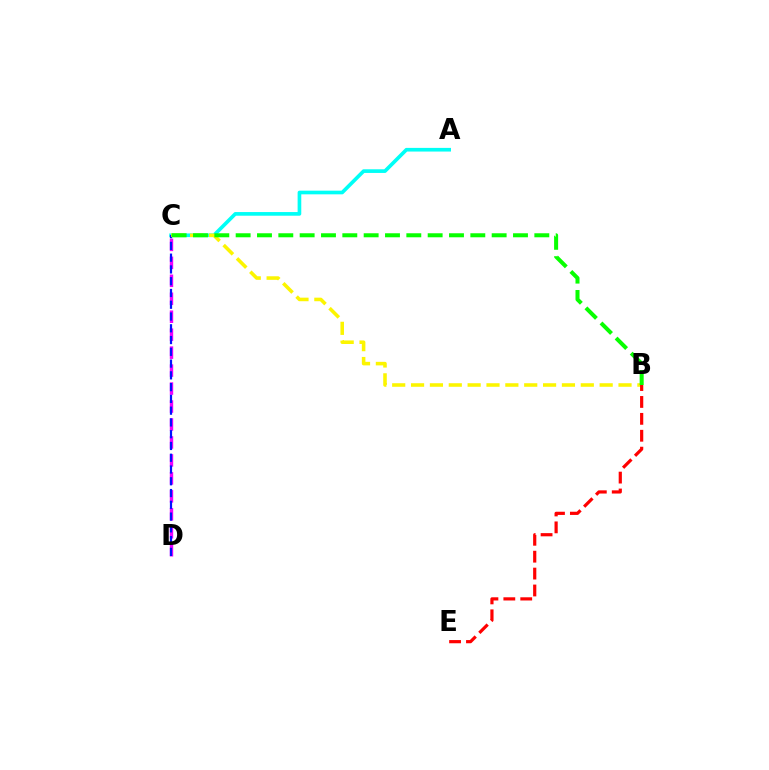{('A', 'C'): [{'color': '#00fff6', 'line_style': 'solid', 'thickness': 2.64}], ('C', 'D'): [{'color': '#ee00ff', 'line_style': 'dashed', 'thickness': 2.44}, {'color': '#0010ff', 'line_style': 'dashed', 'thickness': 1.6}], ('B', 'C'): [{'color': '#fcf500', 'line_style': 'dashed', 'thickness': 2.56}, {'color': '#08ff00', 'line_style': 'dashed', 'thickness': 2.9}], ('B', 'E'): [{'color': '#ff0000', 'line_style': 'dashed', 'thickness': 2.3}]}